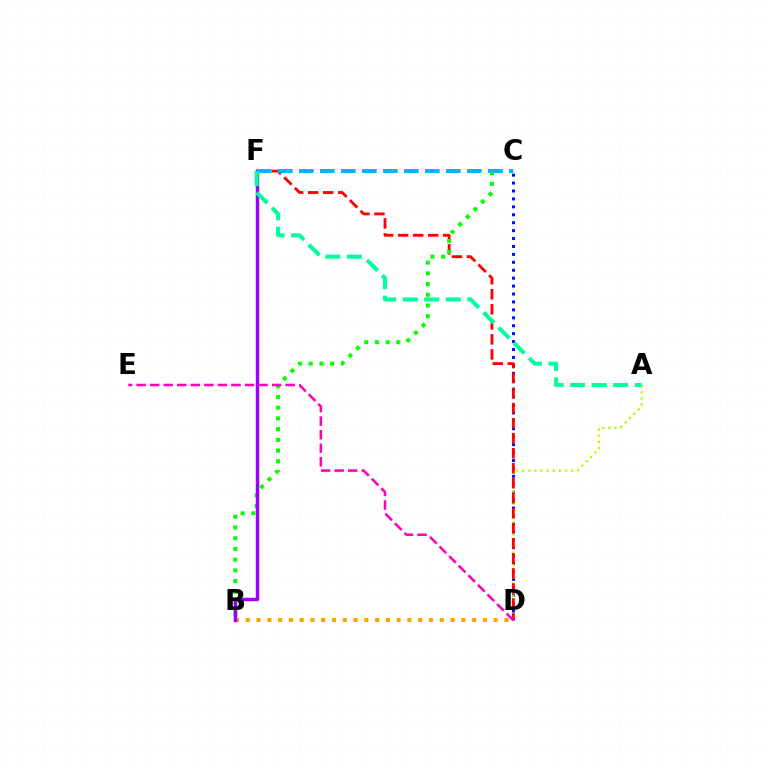{('C', 'D'): [{'color': '#0010ff', 'line_style': 'dotted', 'thickness': 2.15}], ('A', 'D'): [{'color': '#b3ff00', 'line_style': 'dotted', 'thickness': 1.67}], ('D', 'F'): [{'color': '#ff0000', 'line_style': 'dashed', 'thickness': 2.04}], ('B', 'D'): [{'color': '#ffa500', 'line_style': 'dotted', 'thickness': 2.93}], ('B', 'C'): [{'color': '#08ff00', 'line_style': 'dotted', 'thickness': 2.91}], ('B', 'F'): [{'color': '#9b00ff', 'line_style': 'solid', 'thickness': 2.49}], ('C', 'F'): [{'color': '#00b5ff', 'line_style': 'dashed', 'thickness': 2.85}], ('D', 'E'): [{'color': '#ff00bd', 'line_style': 'dashed', 'thickness': 1.84}], ('A', 'F'): [{'color': '#00ff9d', 'line_style': 'dashed', 'thickness': 2.92}]}